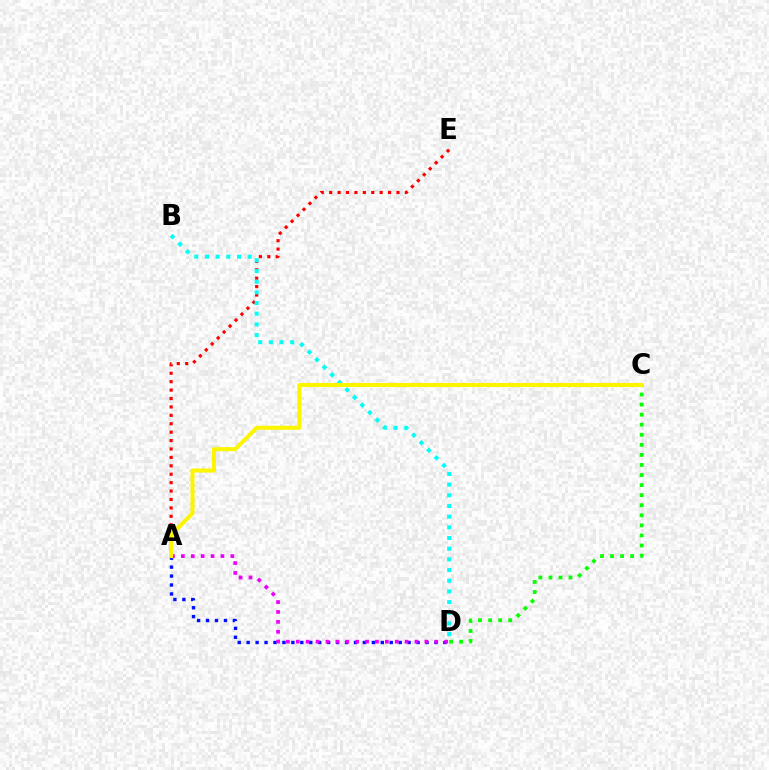{('A', 'E'): [{'color': '#ff0000', 'line_style': 'dotted', 'thickness': 2.29}], ('A', 'D'): [{'color': '#0010ff', 'line_style': 'dotted', 'thickness': 2.43}, {'color': '#ee00ff', 'line_style': 'dotted', 'thickness': 2.69}], ('B', 'D'): [{'color': '#00fff6', 'line_style': 'dotted', 'thickness': 2.9}], ('C', 'D'): [{'color': '#08ff00', 'line_style': 'dotted', 'thickness': 2.73}], ('A', 'C'): [{'color': '#fcf500', 'line_style': 'solid', 'thickness': 2.91}]}